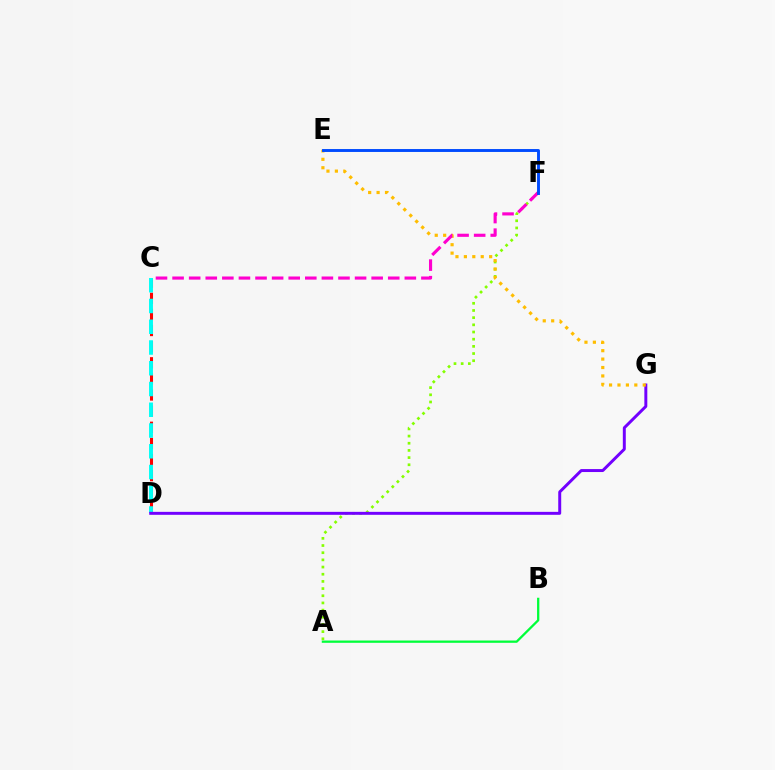{('A', 'B'): [{'color': '#00ff39', 'line_style': 'solid', 'thickness': 1.65}], ('A', 'F'): [{'color': '#84ff00', 'line_style': 'dotted', 'thickness': 1.95}], ('C', 'D'): [{'color': '#ff0000', 'line_style': 'dashed', 'thickness': 2.19}, {'color': '#00fff6', 'line_style': 'dashed', 'thickness': 2.82}], ('D', 'G'): [{'color': '#7200ff', 'line_style': 'solid', 'thickness': 2.13}], ('E', 'G'): [{'color': '#ffbd00', 'line_style': 'dotted', 'thickness': 2.29}], ('C', 'F'): [{'color': '#ff00cf', 'line_style': 'dashed', 'thickness': 2.25}], ('E', 'F'): [{'color': '#004bff', 'line_style': 'solid', 'thickness': 2.1}]}